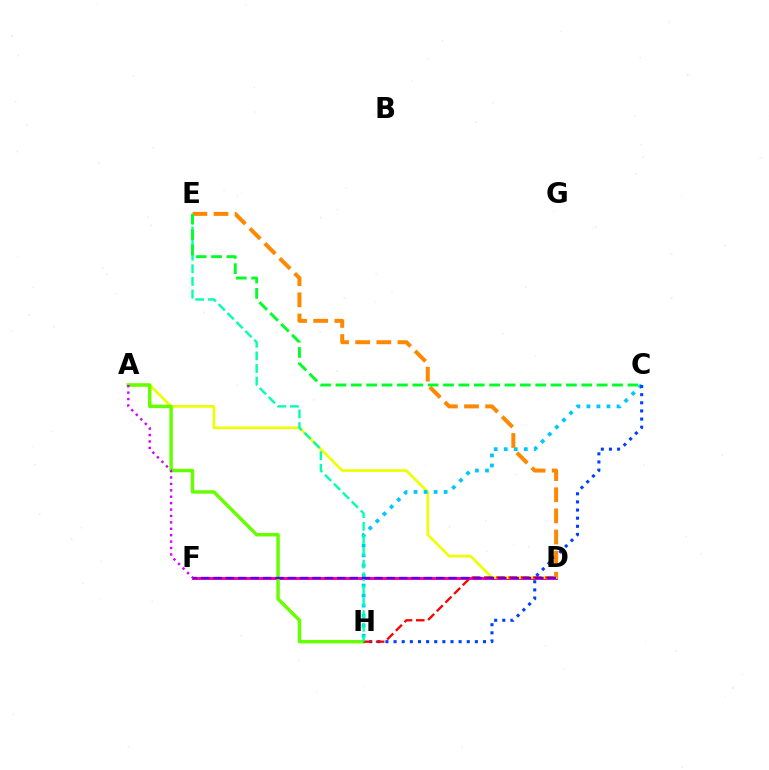{('D', 'F'): [{'color': '#ff00a0', 'line_style': 'solid', 'thickness': 2.14}, {'color': '#4f00ff', 'line_style': 'dashed', 'thickness': 1.68}], ('A', 'D'): [{'color': '#eeff00', 'line_style': 'solid', 'thickness': 1.93}], ('A', 'H'): [{'color': '#66ff00', 'line_style': 'solid', 'thickness': 2.49}], ('C', 'H'): [{'color': '#00c7ff', 'line_style': 'dotted', 'thickness': 2.73}, {'color': '#003fff', 'line_style': 'dotted', 'thickness': 2.21}], ('A', 'F'): [{'color': '#d600ff', 'line_style': 'dotted', 'thickness': 1.74}], ('D', 'H'): [{'color': '#ff0000', 'line_style': 'dashed', 'thickness': 1.66}], ('E', 'H'): [{'color': '#00ffaf', 'line_style': 'dashed', 'thickness': 1.71}], ('D', 'E'): [{'color': '#ff8800', 'line_style': 'dashed', 'thickness': 2.87}], ('C', 'E'): [{'color': '#00ff27', 'line_style': 'dashed', 'thickness': 2.09}]}